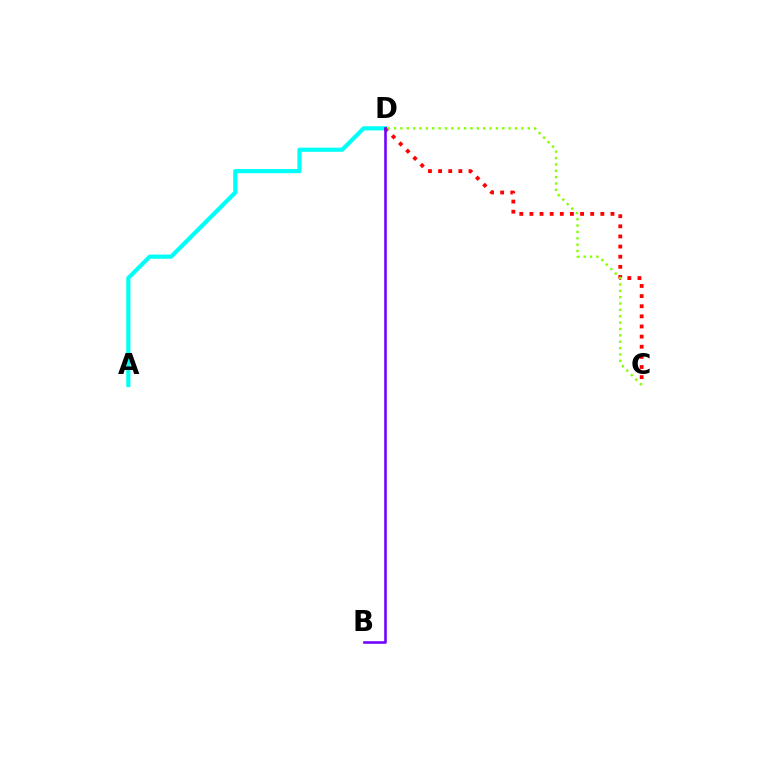{('A', 'D'): [{'color': '#00fff6', 'line_style': 'solid', 'thickness': 3.0}], ('C', 'D'): [{'color': '#ff0000', 'line_style': 'dotted', 'thickness': 2.75}, {'color': '#84ff00', 'line_style': 'dotted', 'thickness': 1.73}], ('B', 'D'): [{'color': '#7200ff', 'line_style': 'solid', 'thickness': 1.86}]}